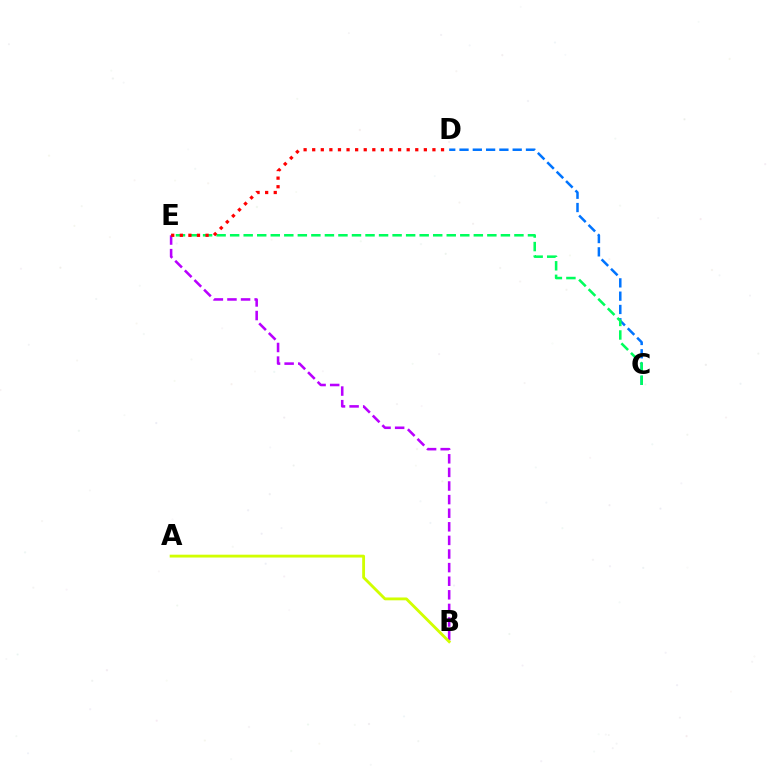{('B', 'E'): [{'color': '#b900ff', 'line_style': 'dashed', 'thickness': 1.85}], ('C', 'D'): [{'color': '#0074ff', 'line_style': 'dashed', 'thickness': 1.81}], ('A', 'B'): [{'color': '#d1ff00', 'line_style': 'solid', 'thickness': 2.04}], ('C', 'E'): [{'color': '#00ff5c', 'line_style': 'dashed', 'thickness': 1.84}], ('D', 'E'): [{'color': '#ff0000', 'line_style': 'dotted', 'thickness': 2.33}]}